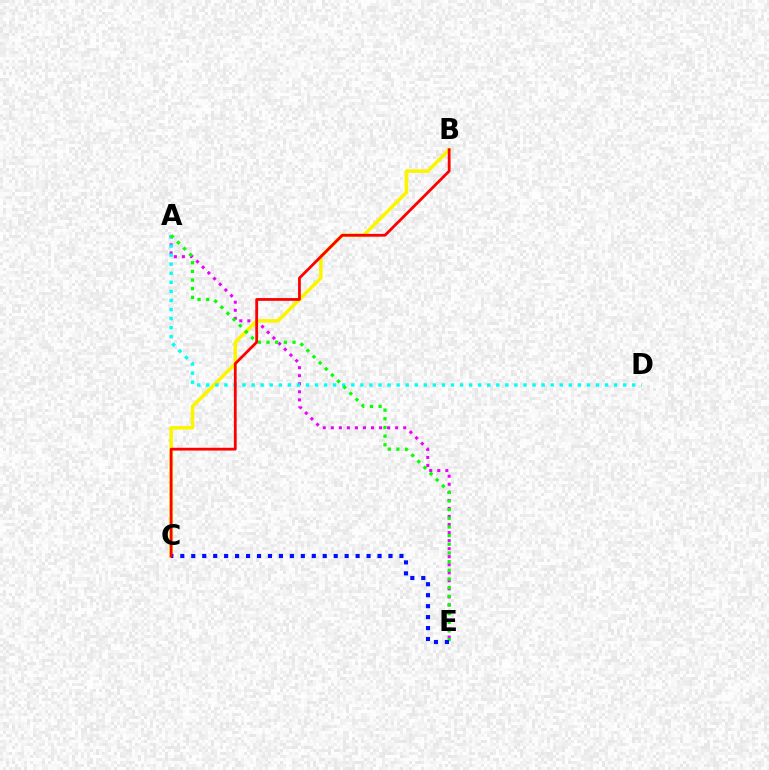{('A', 'E'): [{'color': '#ee00ff', 'line_style': 'dotted', 'thickness': 2.19}, {'color': '#08ff00', 'line_style': 'dotted', 'thickness': 2.35}], ('B', 'C'): [{'color': '#fcf500', 'line_style': 'solid', 'thickness': 2.57}, {'color': '#ff0000', 'line_style': 'solid', 'thickness': 2.0}], ('A', 'D'): [{'color': '#00fff6', 'line_style': 'dotted', 'thickness': 2.46}], ('C', 'E'): [{'color': '#0010ff', 'line_style': 'dotted', 'thickness': 2.98}]}